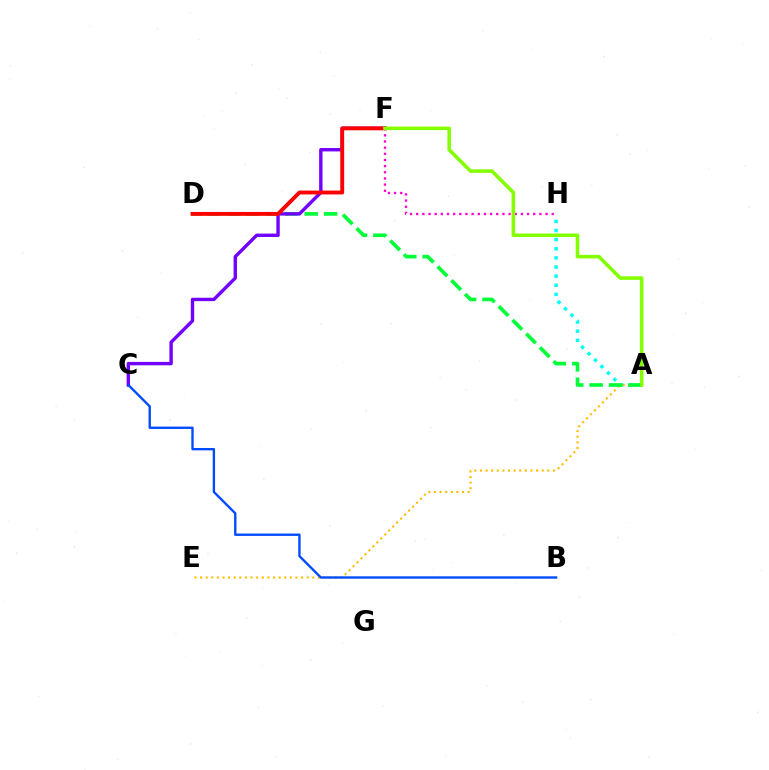{('A', 'H'): [{'color': '#00fff6', 'line_style': 'dotted', 'thickness': 2.48}], ('F', 'H'): [{'color': '#ff00cf', 'line_style': 'dotted', 'thickness': 1.67}], ('A', 'E'): [{'color': '#ffbd00', 'line_style': 'dotted', 'thickness': 1.52}], ('A', 'D'): [{'color': '#00ff39', 'line_style': 'dashed', 'thickness': 2.63}], ('C', 'F'): [{'color': '#7200ff', 'line_style': 'solid', 'thickness': 2.44}], ('D', 'F'): [{'color': '#ff0000', 'line_style': 'solid', 'thickness': 2.8}], ('B', 'C'): [{'color': '#004bff', 'line_style': 'solid', 'thickness': 1.7}], ('A', 'F'): [{'color': '#84ff00', 'line_style': 'solid', 'thickness': 2.56}]}